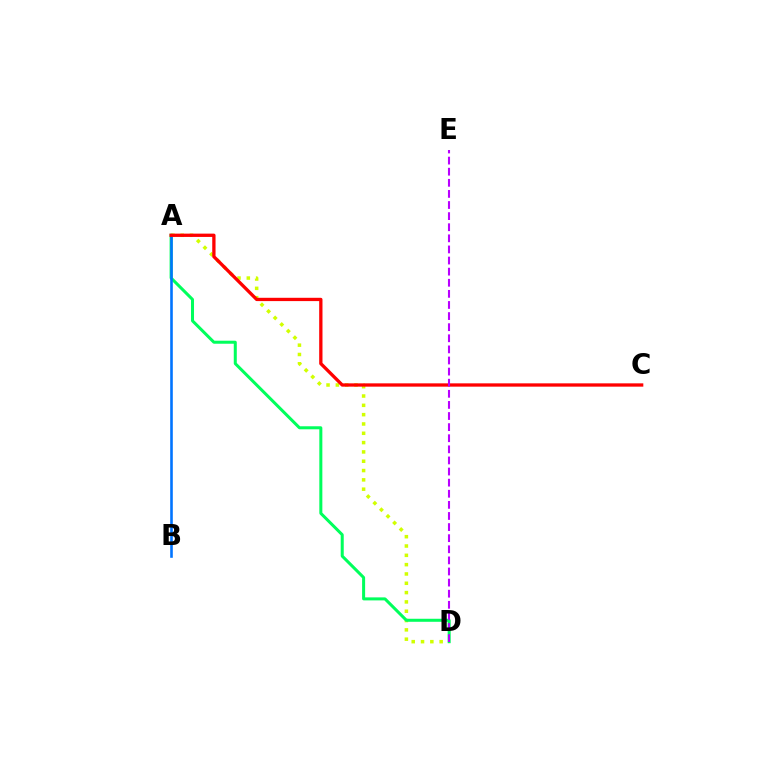{('A', 'D'): [{'color': '#d1ff00', 'line_style': 'dotted', 'thickness': 2.53}, {'color': '#00ff5c', 'line_style': 'solid', 'thickness': 2.17}], ('A', 'B'): [{'color': '#0074ff', 'line_style': 'solid', 'thickness': 1.88}], ('A', 'C'): [{'color': '#ff0000', 'line_style': 'solid', 'thickness': 2.38}], ('D', 'E'): [{'color': '#b900ff', 'line_style': 'dashed', 'thickness': 1.51}]}